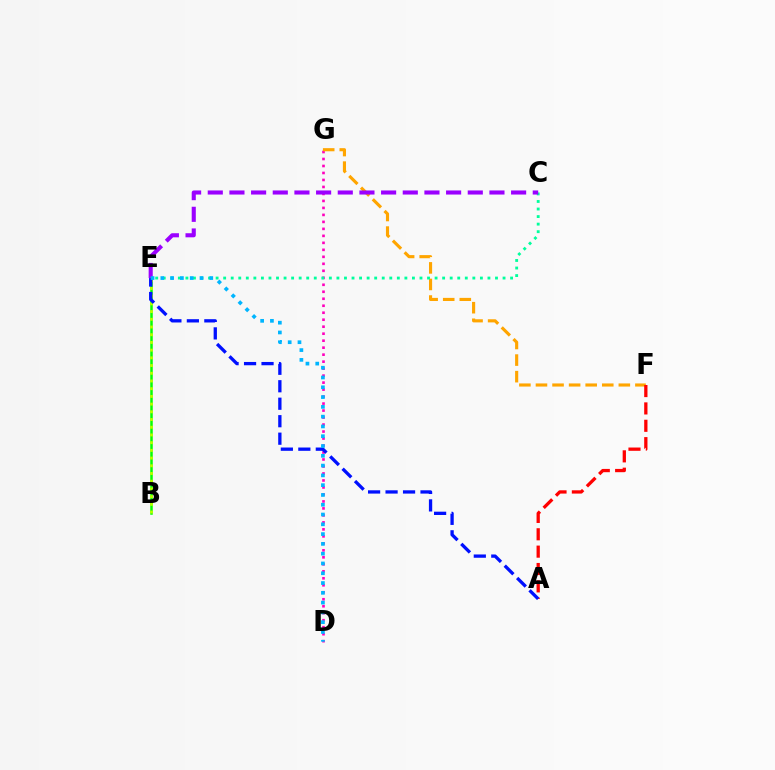{('D', 'G'): [{'color': '#ff00bd', 'line_style': 'dotted', 'thickness': 1.9}], ('B', 'E'): [{'color': '#08ff00', 'line_style': 'solid', 'thickness': 1.81}, {'color': '#b3ff00', 'line_style': 'dotted', 'thickness': 2.09}], ('F', 'G'): [{'color': '#ffa500', 'line_style': 'dashed', 'thickness': 2.25}], ('A', 'F'): [{'color': '#ff0000', 'line_style': 'dashed', 'thickness': 2.36}], ('C', 'E'): [{'color': '#00ff9d', 'line_style': 'dotted', 'thickness': 2.05}, {'color': '#9b00ff', 'line_style': 'dashed', 'thickness': 2.94}], ('A', 'E'): [{'color': '#0010ff', 'line_style': 'dashed', 'thickness': 2.37}], ('D', 'E'): [{'color': '#00b5ff', 'line_style': 'dotted', 'thickness': 2.66}]}